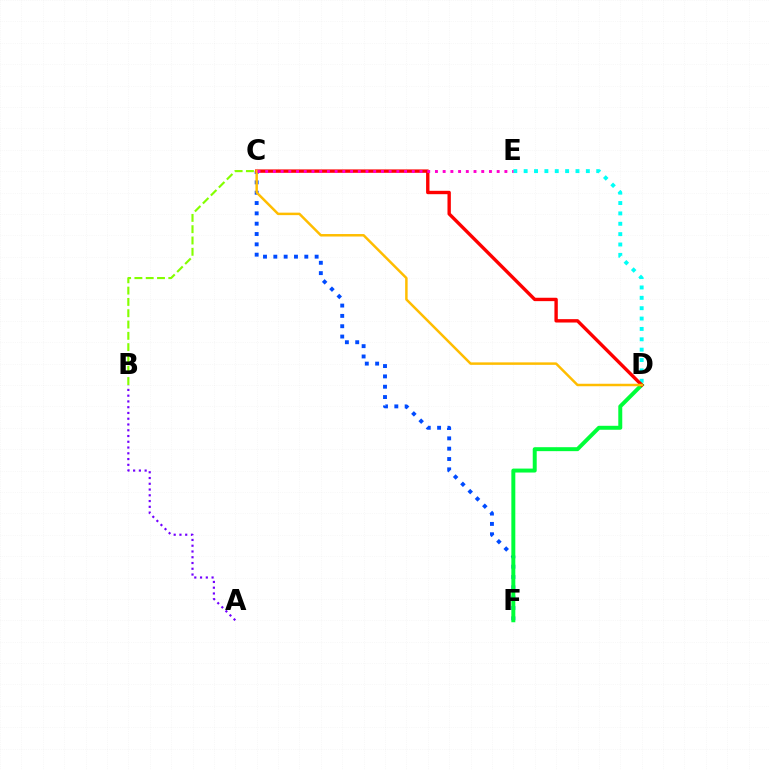{('D', 'E'): [{'color': '#00fff6', 'line_style': 'dotted', 'thickness': 2.82}], ('C', 'F'): [{'color': '#004bff', 'line_style': 'dotted', 'thickness': 2.81}], ('D', 'F'): [{'color': '#00ff39', 'line_style': 'solid', 'thickness': 2.85}], ('C', 'D'): [{'color': '#ff0000', 'line_style': 'solid', 'thickness': 2.43}, {'color': '#ffbd00', 'line_style': 'solid', 'thickness': 1.79}], ('B', 'C'): [{'color': '#84ff00', 'line_style': 'dashed', 'thickness': 1.54}], ('A', 'B'): [{'color': '#7200ff', 'line_style': 'dotted', 'thickness': 1.57}], ('C', 'E'): [{'color': '#ff00cf', 'line_style': 'dotted', 'thickness': 2.1}]}